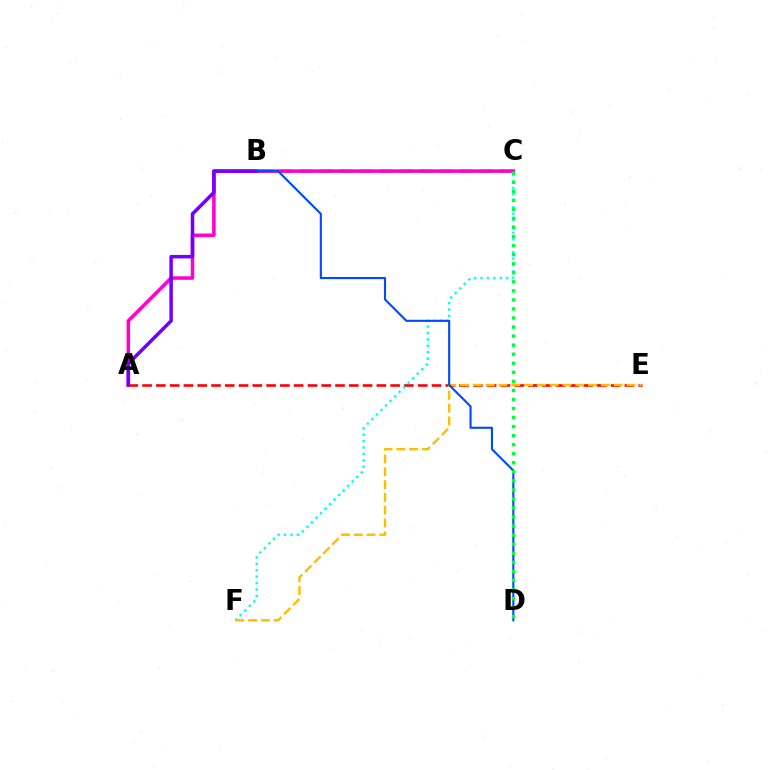{('A', 'E'): [{'color': '#ff0000', 'line_style': 'dashed', 'thickness': 1.87}], ('B', 'C'): [{'color': '#84ff00', 'line_style': 'dashed', 'thickness': 2.72}], ('A', 'C'): [{'color': '#ff00cf', 'line_style': 'solid', 'thickness': 2.54}], ('A', 'B'): [{'color': '#7200ff', 'line_style': 'solid', 'thickness': 2.53}], ('C', 'F'): [{'color': '#00fff6', 'line_style': 'dotted', 'thickness': 1.74}], ('E', 'F'): [{'color': '#ffbd00', 'line_style': 'dashed', 'thickness': 1.74}], ('B', 'D'): [{'color': '#004bff', 'line_style': 'solid', 'thickness': 1.53}], ('C', 'D'): [{'color': '#00ff39', 'line_style': 'dotted', 'thickness': 2.46}]}